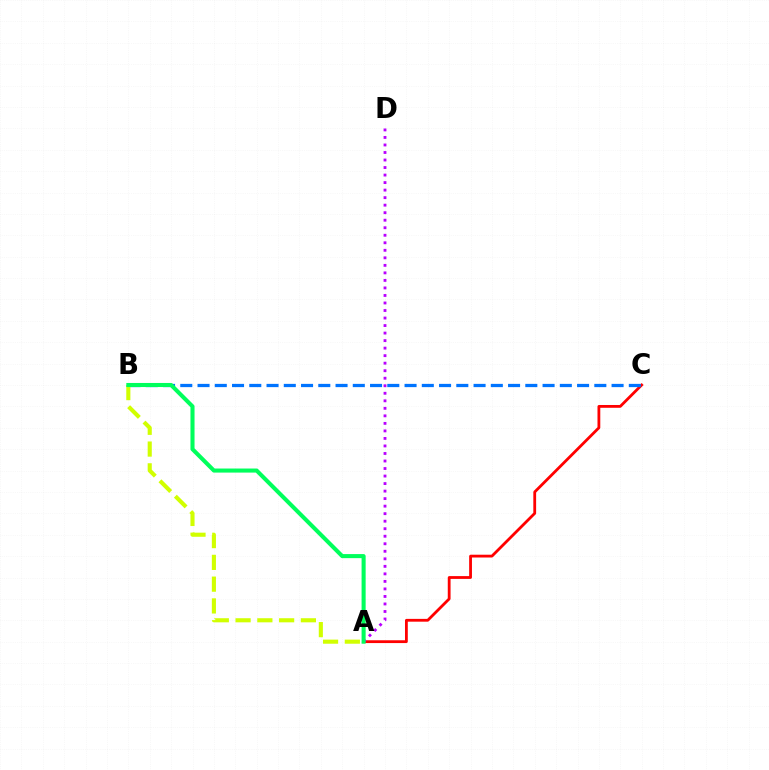{('A', 'C'): [{'color': '#ff0000', 'line_style': 'solid', 'thickness': 2.02}], ('A', 'D'): [{'color': '#b900ff', 'line_style': 'dotted', 'thickness': 2.04}], ('B', 'C'): [{'color': '#0074ff', 'line_style': 'dashed', 'thickness': 2.34}], ('A', 'B'): [{'color': '#d1ff00', 'line_style': 'dashed', 'thickness': 2.96}, {'color': '#00ff5c', 'line_style': 'solid', 'thickness': 2.93}]}